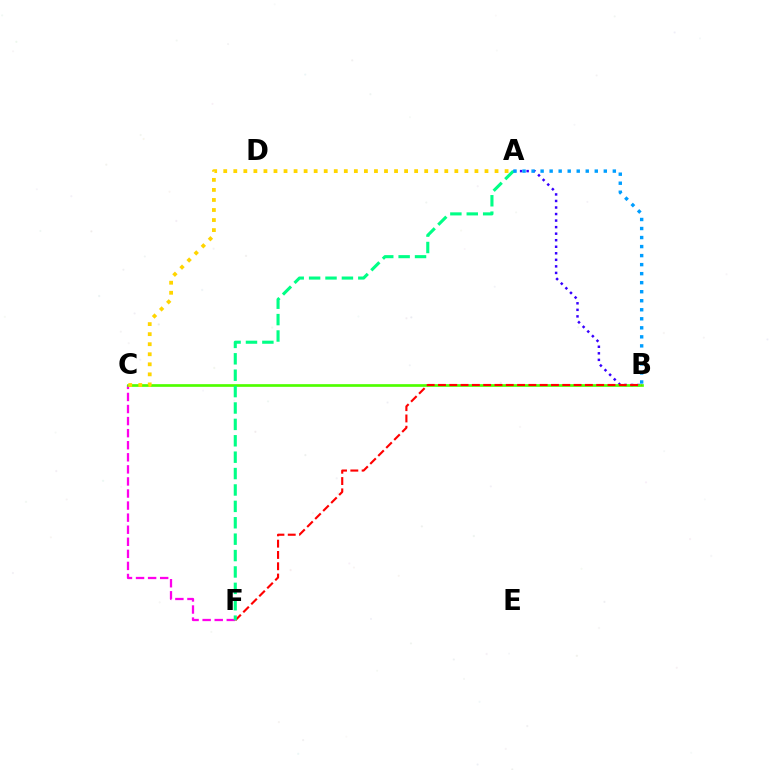{('C', 'F'): [{'color': '#ff00ed', 'line_style': 'dashed', 'thickness': 1.64}], ('A', 'B'): [{'color': '#3700ff', 'line_style': 'dotted', 'thickness': 1.78}, {'color': '#009eff', 'line_style': 'dotted', 'thickness': 2.45}], ('B', 'C'): [{'color': '#4fff00', 'line_style': 'solid', 'thickness': 1.94}], ('B', 'F'): [{'color': '#ff0000', 'line_style': 'dashed', 'thickness': 1.54}], ('A', 'F'): [{'color': '#00ff86', 'line_style': 'dashed', 'thickness': 2.23}], ('A', 'C'): [{'color': '#ffd500', 'line_style': 'dotted', 'thickness': 2.73}]}